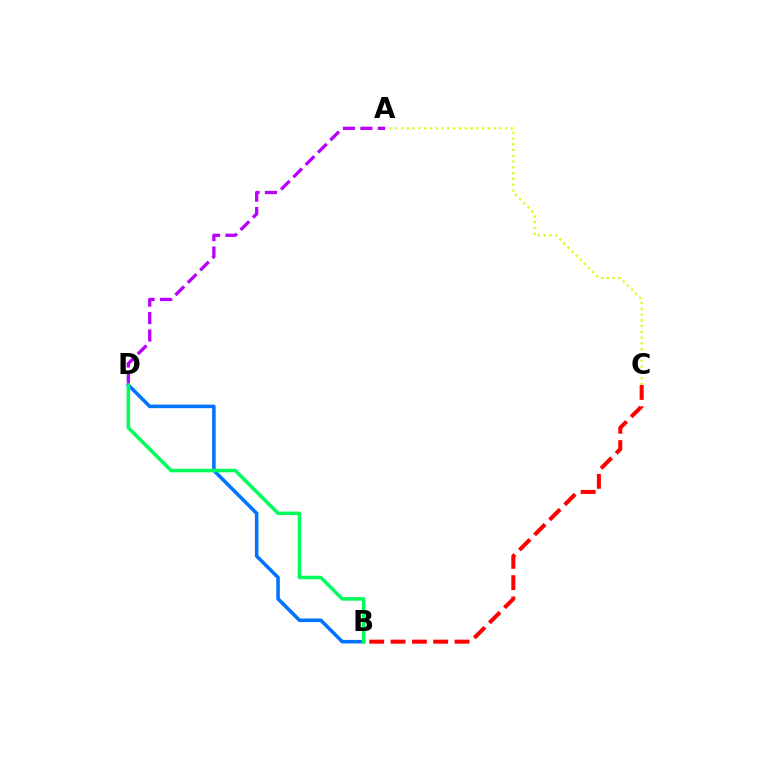{('B', 'C'): [{'color': '#ff0000', 'line_style': 'dashed', 'thickness': 2.9}], ('B', 'D'): [{'color': '#0074ff', 'line_style': 'solid', 'thickness': 2.55}, {'color': '#00ff5c', 'line_style': 'solid', 'thickness': 2.54}], ('A', 'D'): [{'color': '#b900ff', 'line_style': 'dashed', 'thickness': 2.37}], ('A', 'C'): [{'color': '#d1ff00', 'line_style': 'dotted', 'thickness': 1.57}]}